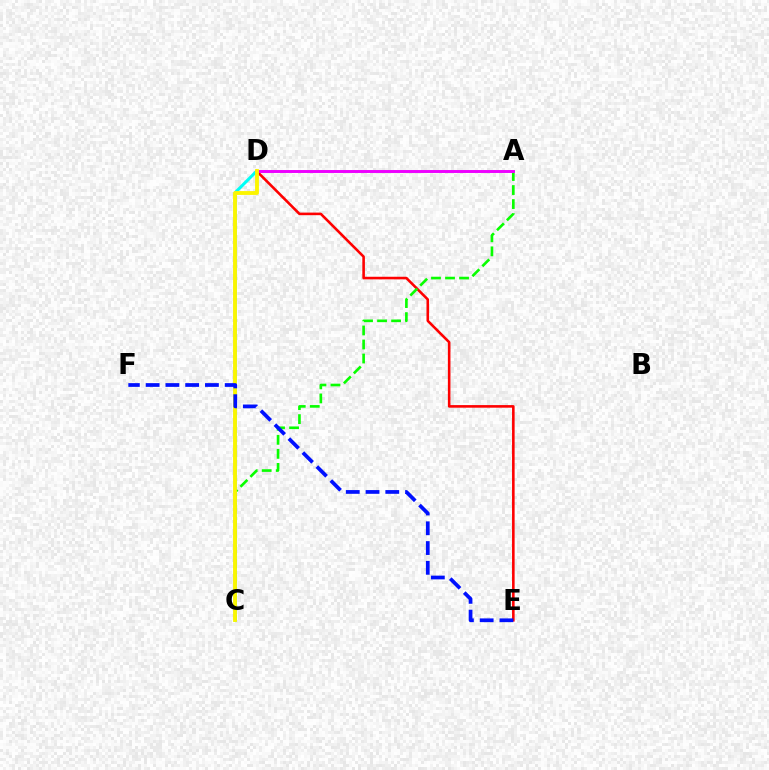{('C', 'D'): [{'color': '#00fff6', 'line_style': 'solid', 'thickness': 2.19}, {'color': '#fcf500', 'line_style': 'solid', 'thickness': 2.77}], ('D', 'E'): [{'color': '#ff0000', 'line_style': 'solid', 'thickness': 1.86}], ('A', 'C'): [{'color': '#08ff00', 'line_style': 'dashed', 'thickness': 1.91}], ('A', 'D'): [{'color': '#ee00ff', 'line_style': 'solid', 'thickness': 2.12}], ('E', 'F'): [{'color': '#0010ff', 'line_style': 'dashed', 'thickness': 2.69}]}